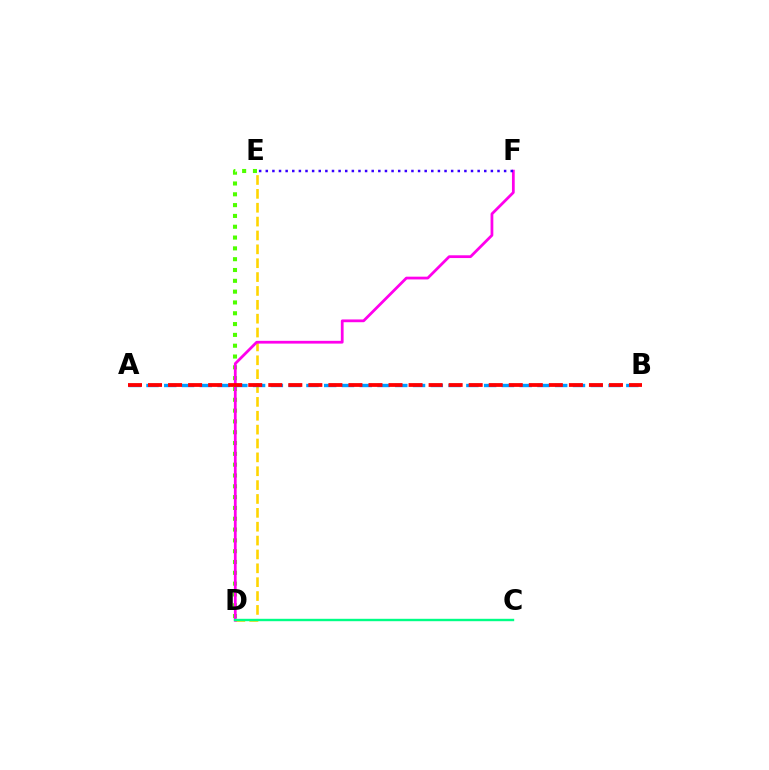{('D', 'E'): [{'color': '#ffd500', 'line_style': 'dashed', 'thickness': 1.88}, {'color': '#4fff00', 'line_style': 'dotted', 'thickness': 2.94}], ('D', 'F'): [{'color': '#ff00ed', 'line_style': 'solid', 'thickness': 1.99}], ('A', 'B'): [{'color': '#009eff', 'line_style': 'dashed', 'thickness': 2.41}, {'color': '#ff0000', 'line_style': 'dashed', 'thickness': 2.72}], ('C', 'D'): [{'color': '#00ff86', 'line_style': 'solid', 'thickness': 1.73}], ('E', 'F'): [{'color': '#3700ff', 'line_style': 'dotted', 'thickness': 1.8}]}